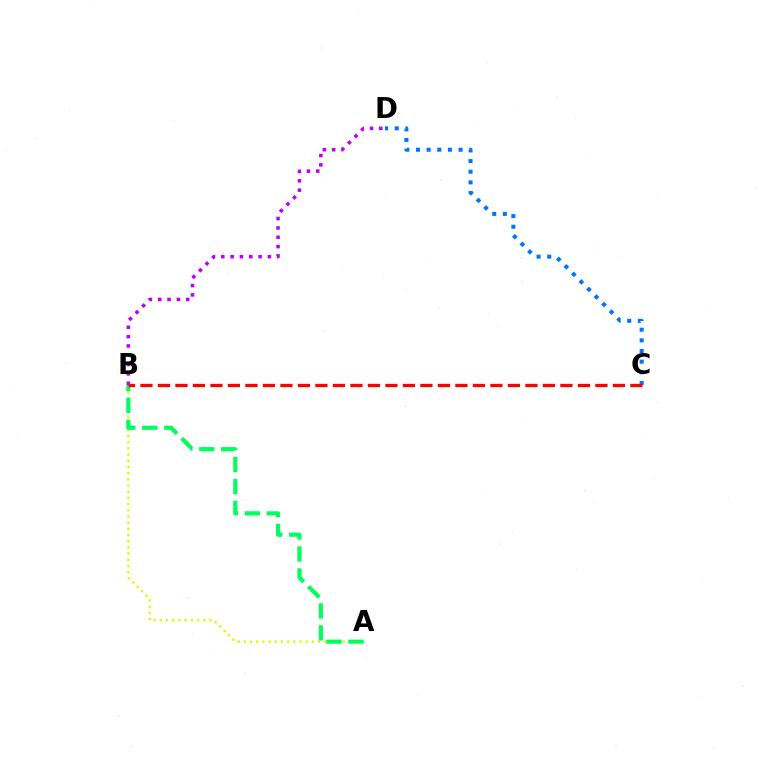{('C', 'D'): [{'color': '#0074ff', 'line_style': 'dotted', 'thickness': 2.9}], ('A', 'B'): [{'color': '#d1ff00', 'line_style': 'dotted', 'thickness': 1.68}, {'color': '#00ff5c', 'line_style': 'dashed', 'thickness': 2.98}], ('B', 'C'): [{'color': '#ff0000', 'line_style': 'dashed', 'thickness': 2.38}], ('B', 'D'): [{'color': '#b900ff', 'line_style': 'dotted', 'thickness': 2.54}]}